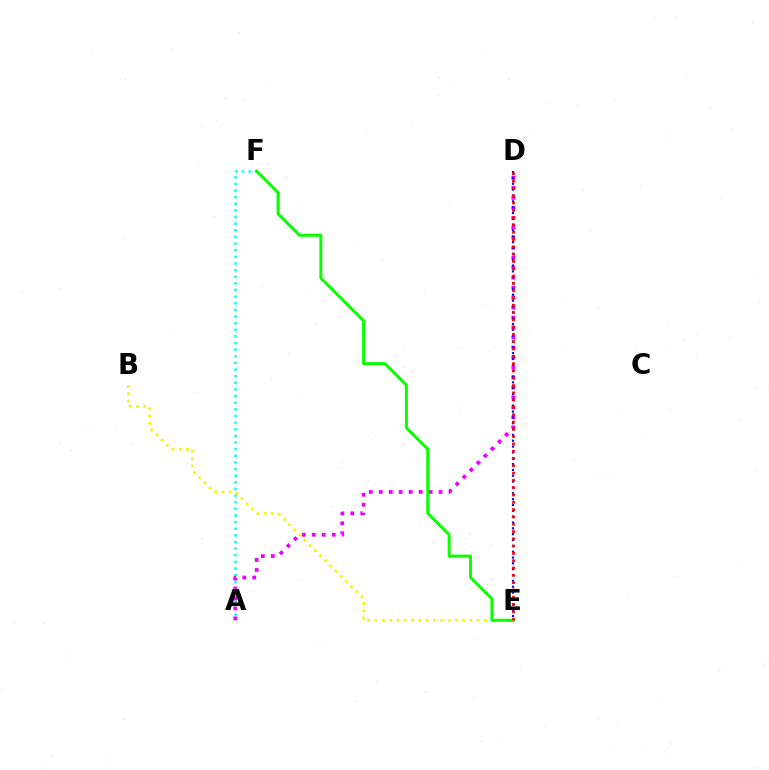{('A', 'F'): [{'color': '#00fff6', 'line_style': 'dotted', 'thickness': 1.8}], ('A', 'D'): [{'color': '#ee00ff', 'line_style': 'dotted', 'thickness': 2.71}], ('B', 'E'): [{'color': '#fcf500', 'line_style': 'dotted', 'thickness': 1.98}], ('D', 'E'): [{'color': '#0010ff', 'line_style': 'dotted', 'thickness': 1.59}, {'color': '#ff0000', 'line_style': 'dotted', 'thickness': 1.98}], ('E', 'F'): [{'color': '#08ff00', 'line_style': 'solid', 'thickness': 2.14}]}